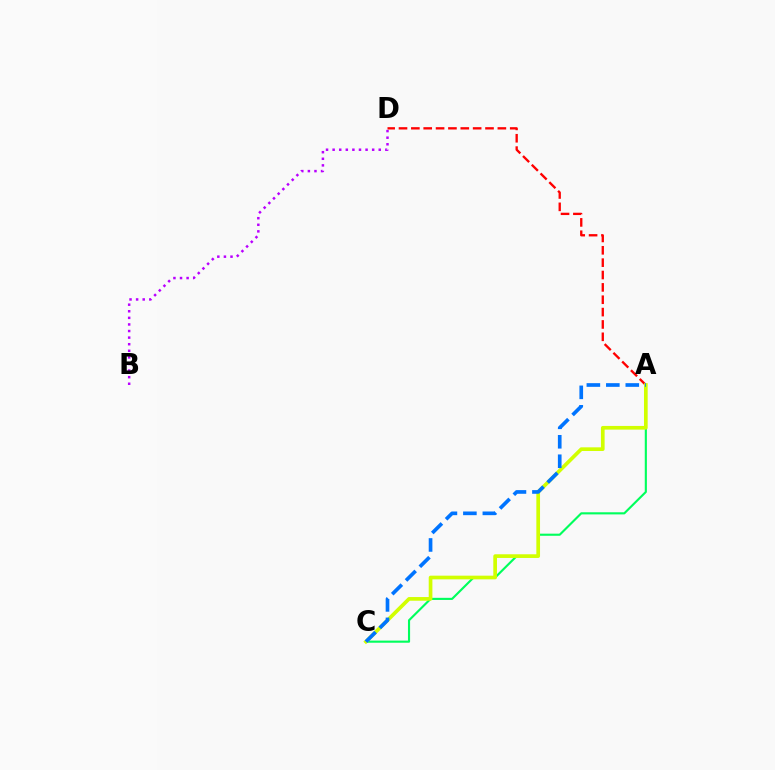{('B', 'D'): [{'color': '#b900ff', 'line_style': 'dotted', 'thickness': 1.79}], ('A', 'D'): [{'color': '#ff0000', 'line_style': 'dashed', 'thickness': 1.68}], ('A', 'C'): [{'color': '#00ff5c', 'line_style': 'solid', 'thickness': 1.53}, {'color': '#d1ff00', 'line_style': 'solid', 'thickness': 2.65}, {'color': '#0074ff', 'line_style': 'dashed', 'thickness': 2.64}]}